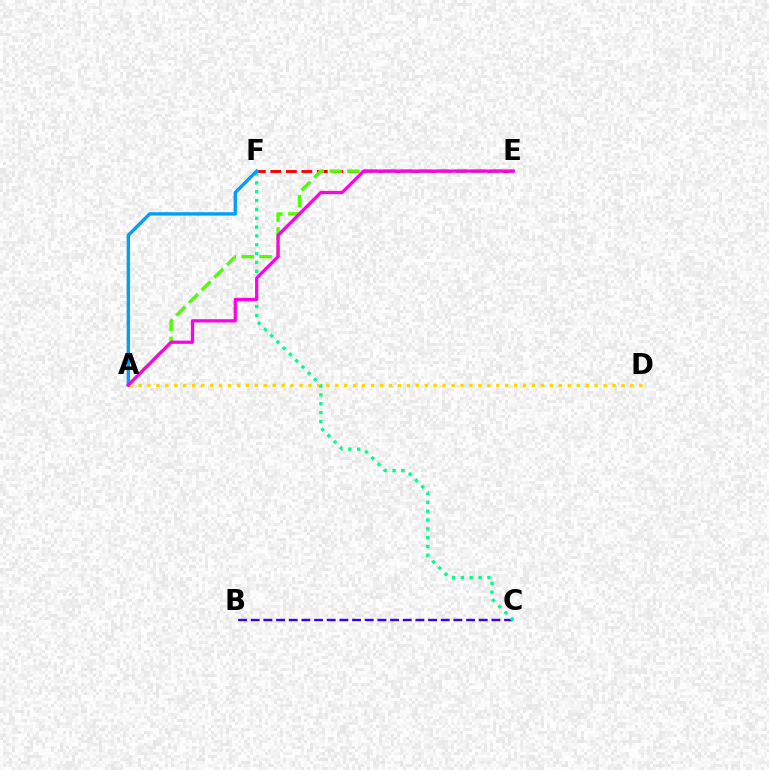{('A', 'D'): [{'color': '#ffd500', 'line_style': 'dotted', 'thickness': 2.43}], ('E', 'F'): [{'color': '#ff0000', 'line_style': 'dashed', 'thickness': 2.1}], ('A', 'E'): [{'color': '#4fff00', 'line_style': 'dashed', 'thickness': 2.43}, {'color': '#ff00ed', 'line_style': 'solid', 'thickness': 2.33}], ('B', 'C'): [{'color': '#3700ff', 'line_style': 'dashed', 'thickness': 1.72}], ('C', 'F'): [{'color': '#00ff86', 'line_style': 'dotted', 'thickness': 2.4}], ('A', 'F'): [{'color': '#009eff', 'line_style': 'solid', 'thickness': 2.42}]}